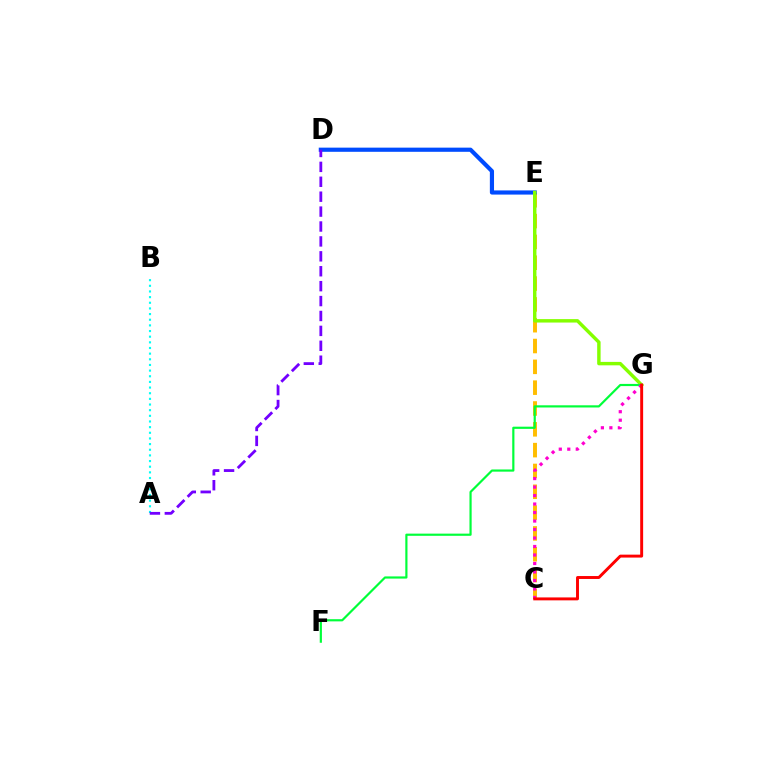{('A', 'B'): [{'color': '#00fff6', 'line_style': 'dotted', 'thickness': 1.54}], ('C', 'E'): [{'color': '#ffbd00', 'line_style': 'dashed', 'thickness': 2.83}], ('D', 'E'): [{'color': '#004bff', 'line_style': 'solid', 'thickness': 3.0}], ('A', 'D'): [{'color': '#7200ff', 'line_style': 'dashed', 'thickness': 2.03}], ('E', 'G'): [{'color': '#84ff00', 'line_style': 'solid', 'thickness': 2.47}], ('F', 'G'): [{'color': '#00ff39', 'line_style': 'solid', 'thickness': 1.57}], ('C', 'G'): [{'color': '#ff00cf', 'line_style': 'dotted', 'thickness': 2.31}, {'color': '#ff0000', 'line_style': 'solid', 'thickness': 2.11}]}